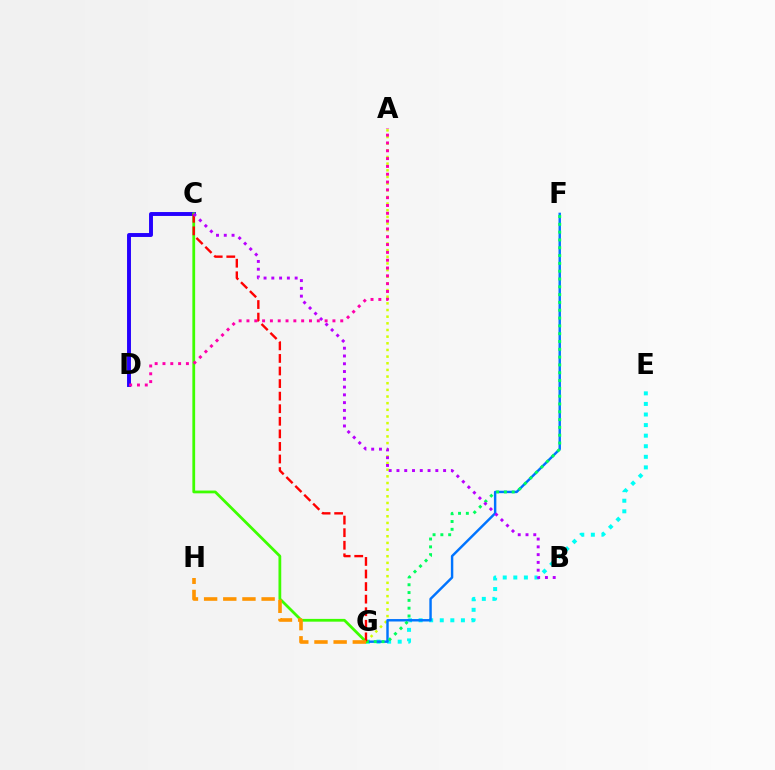{('E', 'G'): [{'color': '#00fff6', 'line_style': 'dotted', 'thickness': 2.87}], ('C', 'D'): [{'color': '#2500ff', 'line_style': 'solid', 'thickness': 2.82}], ('A', 'G'): [{'color': '#d1ff00', 'line_style': 'dotted', 'thickness': 1.81}], ('F', 'G'): [{'color': '#0074ff', 'line_style': 'solid', 'thickness': 1.76}, {'color': '#00ff5c', 'line_style': 'dotted', 'thickness': 2.12}], ('C', 'G'): [{'color': '#3dff00', 'line_style': 'solid', 'thickness': 2.0}, {'color': '#ff0000', 'line_style': 'dashed', 'thickness': 1.71}], ('B', 'C'): [{'color': '#b900ff', 'line_style': 'dotted', 'thickness': 2.11}], ('G', 'H'): [{'color': '#ff9400', 'line_style': 'dashed', 'thickness': 2.6}], ('A', 'D'): [{'color': '#ff00ac', 'line_style': 'dotted', 'thickness': 2.12}]}